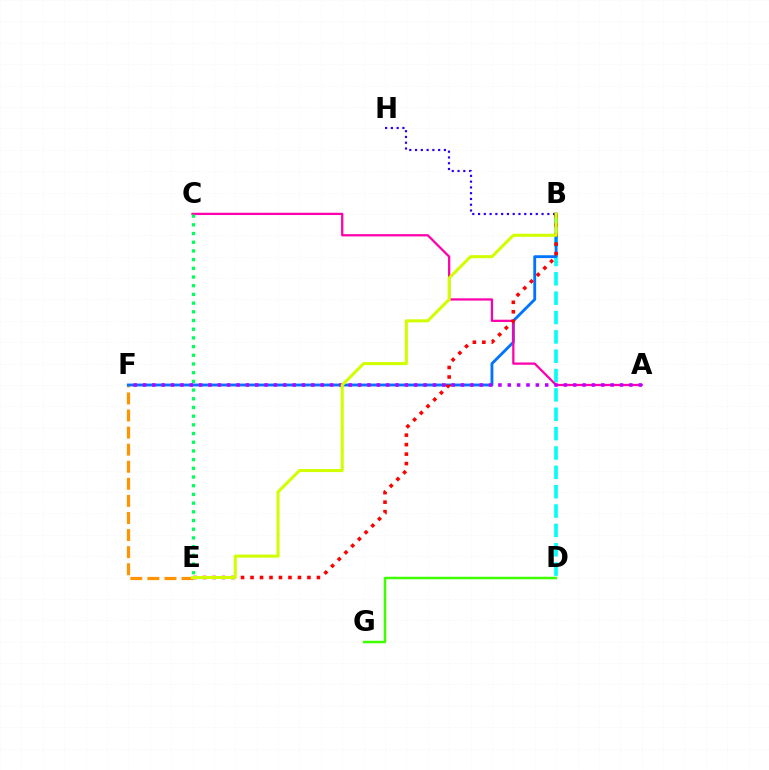{('E', 'F'): [{'color': '#ff9400', 'line_style': 'dashed', 'thickness': 2.32}], ('B', 'D'): [{'color': '#00fff6', 'line_style': 'dashed', 'thickness': 2.63}], ('B', 'H'): [{'color': '#2500ff', 'line_style': 'dotted', 'thickness': 1.57}], ('B', 'F'): [{'color': '#0074ff', 'line_style': 'solid', 'thickness': 2.05}], ('A', 'C'): [{'color': '#ff00ac', 'line_style': 'solid', 'thickness': 1.63}], ('B', 'E'): [{'color': '#ff0000', 'line_style': 'dotted', 'thickness': 2.58}, {'color': '#d1ff00', 'line_style': 'solid', 'thickness': 2.2}], ('A', 'F'): [{'color': '#b900ff', 'line_style': 'dotted', 'thickness': 2.54}], ('D', 'G'): [{'color': '#3dff00', 'line_style': 'solid', 'thickness': 1.79}], ('C', 'E'): [{'color': '#00ff5c', 'line_style': 'dotted', 'thickness': 2.36}]}